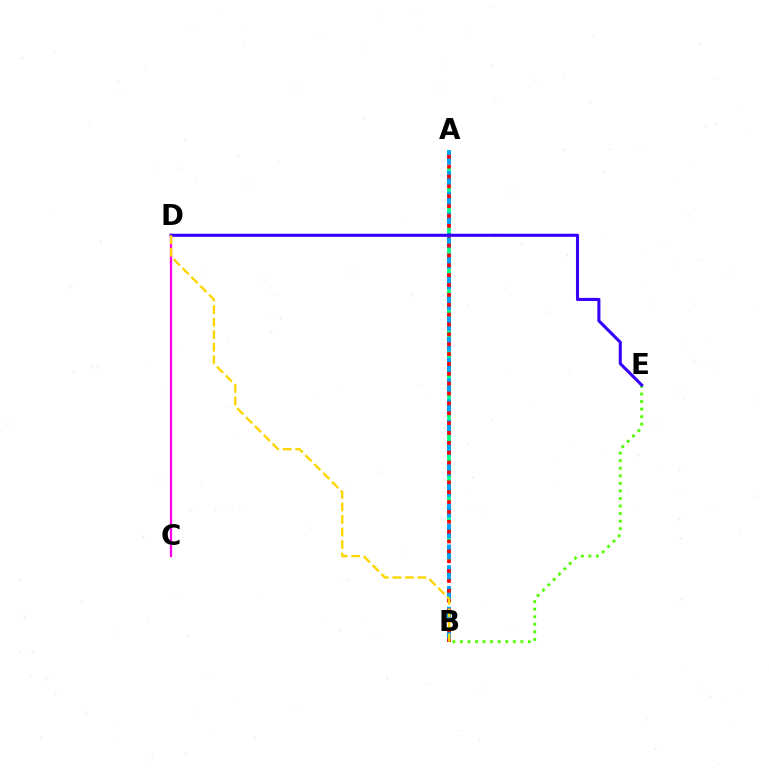{('A', 'B'): [{'color': '#00ff86', 'line_style': 'dashed', 'thickness': 2.73}, {'color': '#009eff', 'line_style': 'dashed', 'thickness': 2.82}, {'color': '#ff0000', 'line_style': 'dotted', 'thickness': 2.68}], ('B', 'E'): [{'color': '#4fff00', 'line_style': 'dotted', 'thickness': 2.05}], ('C', 'D'): [{'color': '#ff00ed', 'line_style': 'solid', 'thickness': 1.64}], ('D', 'E'): [{'color': '#3700ff', 'line_style': 'solid', 'thickness': 2.22}], ('B', 'D'): [{'color': '#ffd500', 'line_style': 'dashed', 'thickness': 1.7}]}